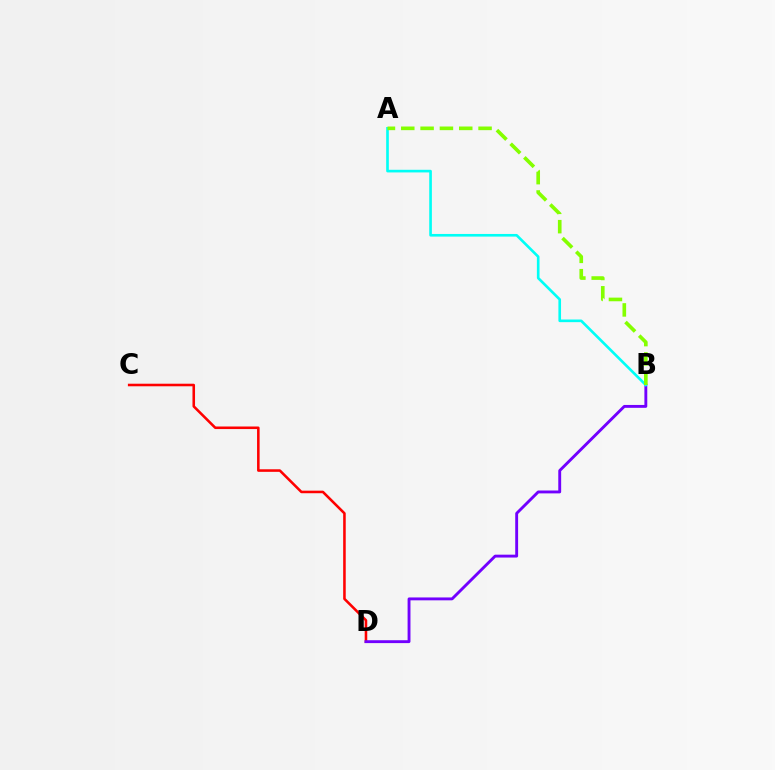{('C', 'D'): [{'color': '#ff0000', 'line_style': 'solid', 'thickness': 1.85}], ('B', 'D'): [{'color': '#7200ff', 'line_style': 'solid', 'thickness': 2.07}], ('A', 'B'): [{'color': '#00fff6', 'line_style': 'solid', 'thickness': 1.9}, {'color': '#84ff00', 'line_style': 'dashed', 'thickness': 2.63}]}